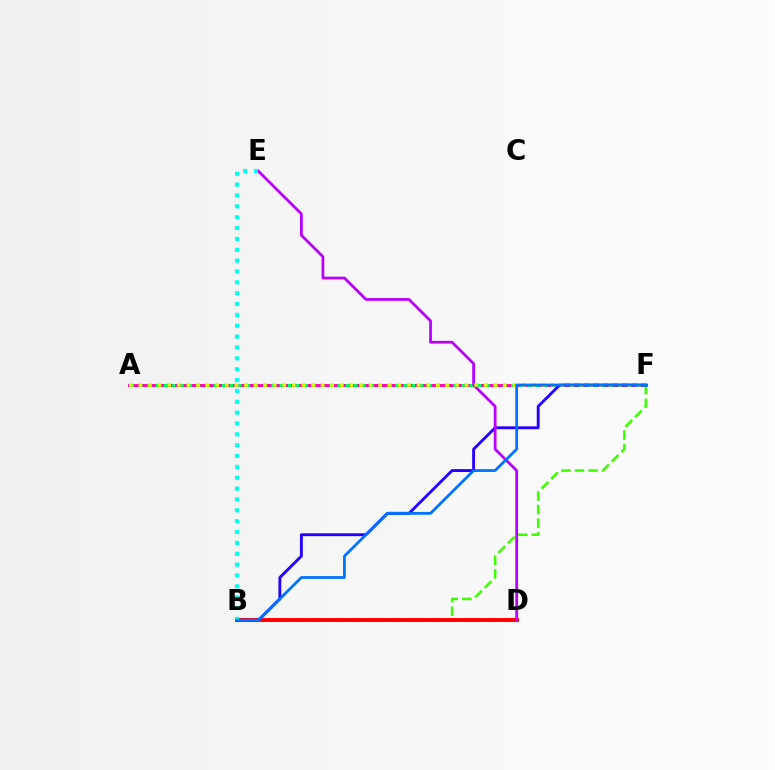{('A', 'F'): [{'color': '#ff00ac', 'line_style': 'solid', 'thickness': 2.06}, {'color': '#00ff5c', 'line_style': 'dotted', 'thickness': 2.25}, {'color': '#d1ff00', 'line_style': 'dotted', 'thickness': 2.61}], ('B', 'F'): [{'color': '#3dff00', 'line_style': 'dashed', 'thickness': 1.84}, {'color': '#2500ff', 'line_style': 'solid', 'thickness': 2.07}, {'color': '#0074ff', 'line_style': 'solid', 'thickness': 2.01}], ('B', 'D'): [{'color': '#ff9400', 'line_style': 'dashed', 'thickness': 2.61}, {'color': '#ff0000', 'line_style': 'solid', 'thickness': 2.8}], ('D', 'E'): [{'color': '#b900ff', 'line_style': 'solid', 'thickness': 1.98}], ('B', 'E'): [{'color': '#00fff6', 'line_style': 'dotted', 'thickness': 2.95}]}